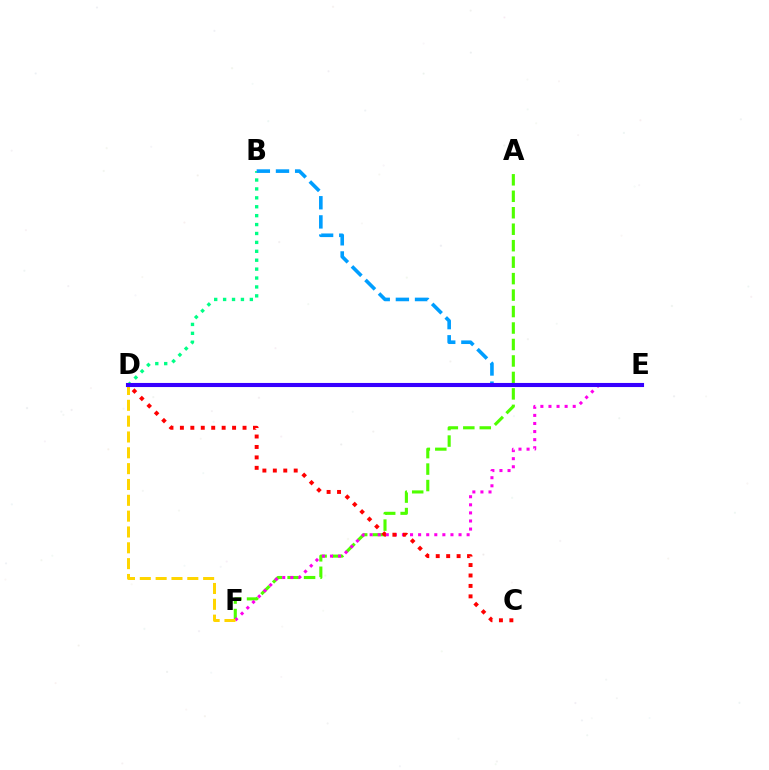{('A', 'F'): [{'color': '#4fff00', 'line_style': 'dashed', 'thickness': 2.24}], ('B', 'D'): [{'color': '#00ff86', 'line_style': 'dotted', 'thickness': 2.42}], ('E', 'F'): [{'color': '#ff00ed', 'line_style': 'dotted', 'thickness': 2.2}], ('C', 'D'): [{'color': '#ff0000', 'line_style': 'dotted', 'thickness': 2.84}], ('D', 'F'): [{'color': '#ffd500', 'line_style': 'dashed', 'thickness': 2.15}], ('B', 'E'): [{'color': '#009eff', 'line_style': 'dashed', 'thickness': 2.6}], ('D', 'E'): [{'color': '#3700ff', 'line_style': 'solid', 'thickness': 2.95}]}